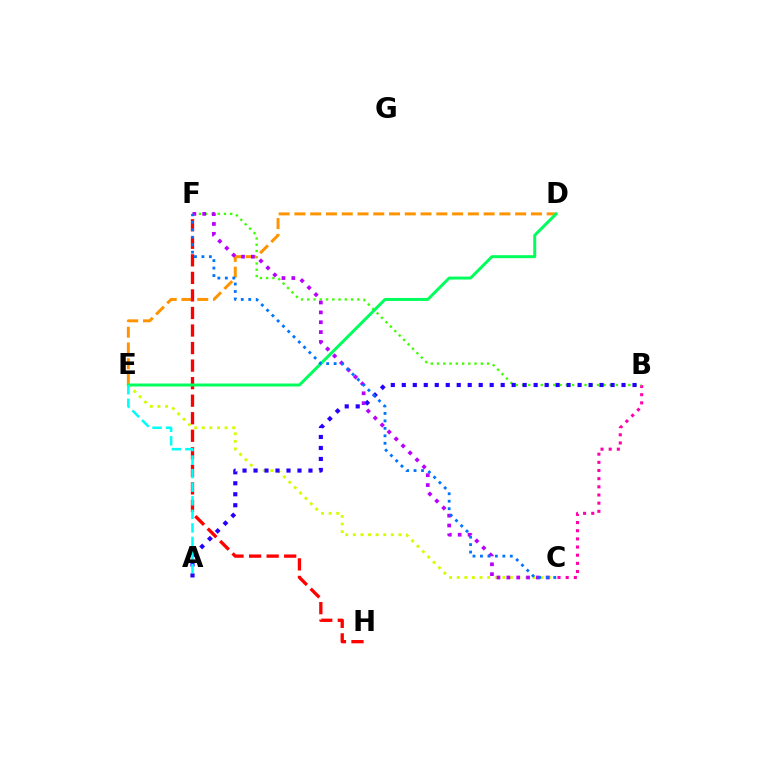{('C', 'E'): [{'color': '#d1ff00', 'line_style': 'dotted', 'thickness': 2.07}], ('B', 'C'): [{'color': '#ff00ac', 'line_style': 'dotted', 'thickness': 2.22}], ('B', 'F'): [{'color': '#3dff00', 'line_style': 'dotted', 'thickness': 1.7}], ('D', 'E'): [{'color': '#ff9400', 'line_style': 'dashed', 'thickness': 2.14}, {'color': '#00ff5c', 'line_style': 'solid', 'thickness': 2.14}], ('C', 'F'): [{'color': '#b900ff', 'line_style': 'dotted', 'thickness': 2.68}, {'color': '#0074ff', 'line_style': 'dotted', 'thickness': 2.03}], ('F', 'H'): [{'color': '#ff0000', 'line_style': 'dashed', 'thickness': 2.38}], ('A', 'B'): [{'color': '#2500ff', 'line_style': 'dotted', 'thickness': 2.99}], ('A', 'E'): [{'color': '#00fff6', 'line_style': 'dashed', 'thickness': 1.84}]}